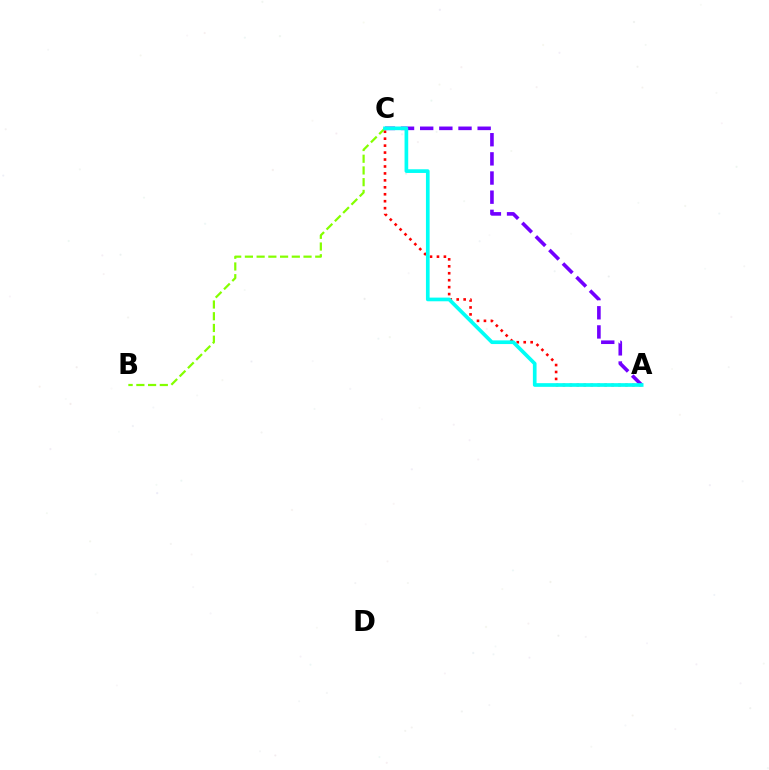{('A', 'C'): [{'color': '#ff0000', 'line_style': 'dotted', 'thickness': 1.89}, {'color': '#7200ff', 'line_style': 'dashed', 'thickness': 2.6}, {'color': '#00fff6', 'line_style': 'solid', 'thickness': 2.65}], ('B', 'C'): [{'color': '#84ff00', 'line_style': 'dashed', 'thickness': 1.59}]}